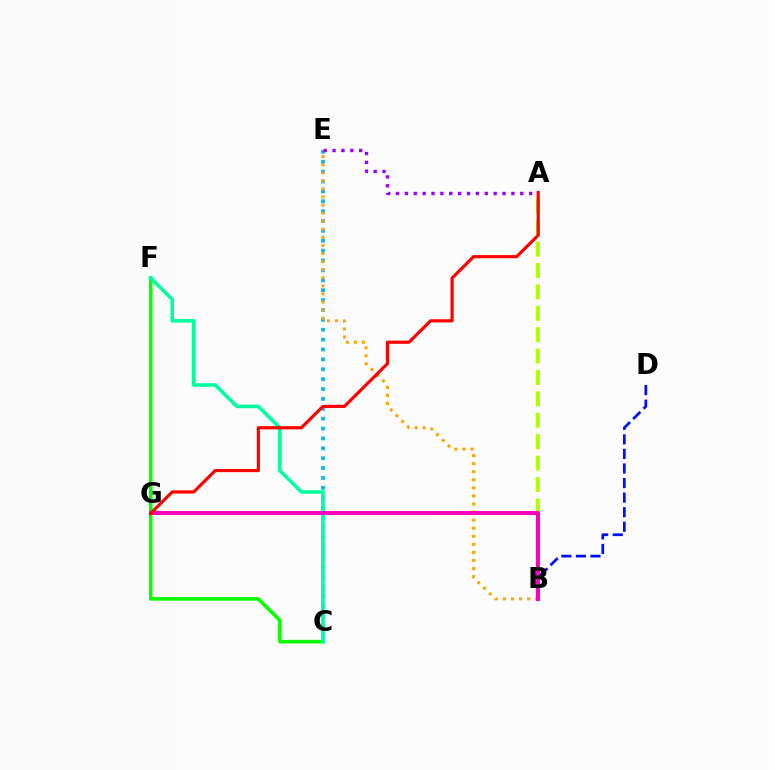{('C', 'E'): [{'color': '#00b5ff', 'line_style': 'dotted', 'thickness': 2.68}], ('C', 'F'): [{'color': '#08ff00', 'line_style': 'solid', 'thickness': 2.58}, {'color': '#00ff9d', 'line_style': 'solid', 'thickness': 2.58}], ('A', 'E'): [{'color': '#9b00ff', 'line_style': 'dotted', 'thickness': 2.41}], ('B', 'D'): [{'color': '#0010ff', 'line_style': 'dashed', 'thickness': 1.98}], ('A', 'B'): [{'color': '#b3ff00', 'line_style': 'dashed', 'thickness': 2.91}], ('B', 'E'): [{'color': '#ffa500', 'line_style': 'dotted', 'thickness': 2.19}], ('B', 'G'): [{'color': '#ff00bd', 'line_style': 'solid', 'thickness': 2.89}], ('A', 'G'): [{'color': '#ff0000', 'line_style': 'solid', 'thickness': 2.28}]}